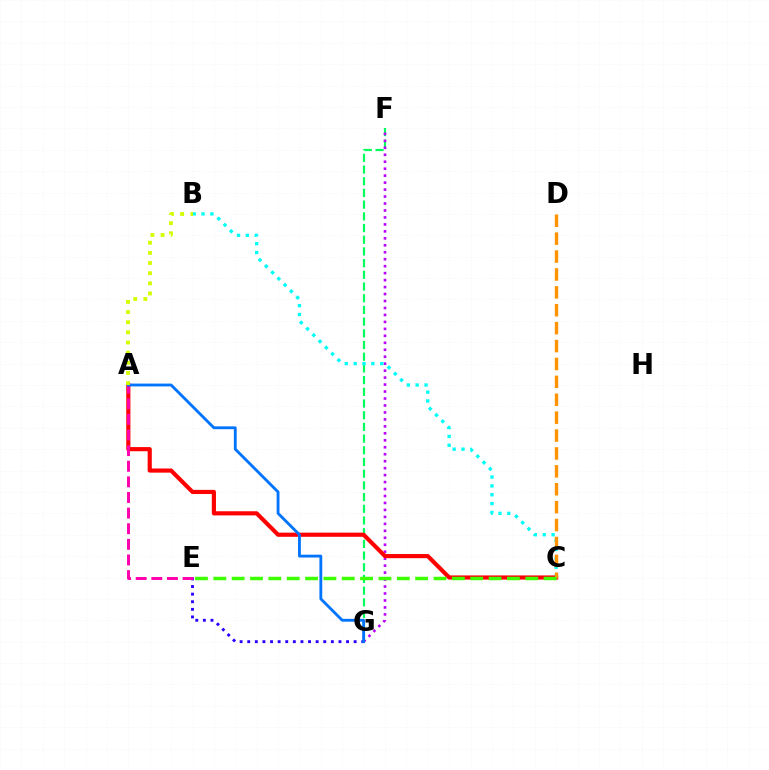{('F', 'G'): [{'color': '#00ff5c', 'line_style': 'dashed', 'thickness': 1.59}, {'color': '#b900ff', 'line_style': 'dotted', 'thickness': 1.89}], ('B', 'C'): [{'color': '#00fff6', 'line_style': 'dotted', 'thickness': 2.41}], ('E', 'G'): [{'color': '#2500ff', 'line_style': 'dotted', 'thickness': 2.07}], ('A', 'C'): [{'color': '#ff0000', 'line_style': 'solid', 'thickness': 2.99}], ('A', 'E'): [{'color': '#ff00ac', 'line_style': 'dashed', 'thickness': 2.12}], ('C', 'D'): [{'color': '#ff9400', 'line_style': 'dashed', 'thickness': 2.43}], ('A', 'G'): [{'color': '#0074ff', 'line_style': 'solid', 'thickness': 2.04}], ('A', 'B'): [{'color': '#d1ff00', 'line_style': 'dotted', 'thickness': 2.76}], ('C', 'E'): [{'color': '#3dff00', 'line_style': 'dashed', 'thickness': 2.49}]}